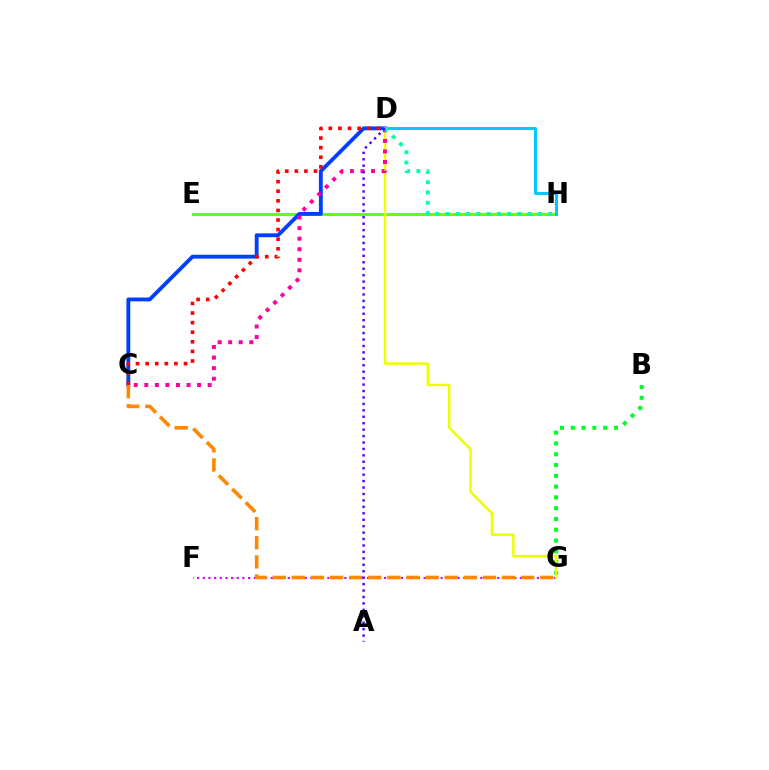{('E', 'H'): [{'color': '#66ff00', 'line_style': 'solid', 'thickness': 2.24}], ('B', 'G'): [{'color': '#00ff27', 'line_style': 'dotted', 'thickness': 2.93}], ('F', 'G'): [{'color': '#d600ff', 'line_style': 'dotted', 'thickness': 1.54}], ('C', 'D'): [{'color': '#003fff', 'line_style': 'solid', 'thickness': 2.77}, {'color': '#ff00a0', 'line_style': 'dotted', 'thickness': 2.87}, {'color': '#ff0000', 'line_style': 'dotted', 'thickness': 2.61}], ('D', 'G'): [{'color': '#eeff00', 'line_style': 'solid', 'thickness': 1.78}], ('C', 'G'): [{'color': '#ff8800', 'line_style': 'dashed', 'thickness': 2.6}], ('D', 'H'): [{'color': '#00c7ff', 'line_style': 'solid', 'thickness': 2.13}, {'color': '#00ffaf', 'line_style': 'dotted', 'thickness': 2.79}], ('A', 'D'): [{'color': '#4f00ff', 'line_style': 'dotted', 'thickness': 1.75}]}